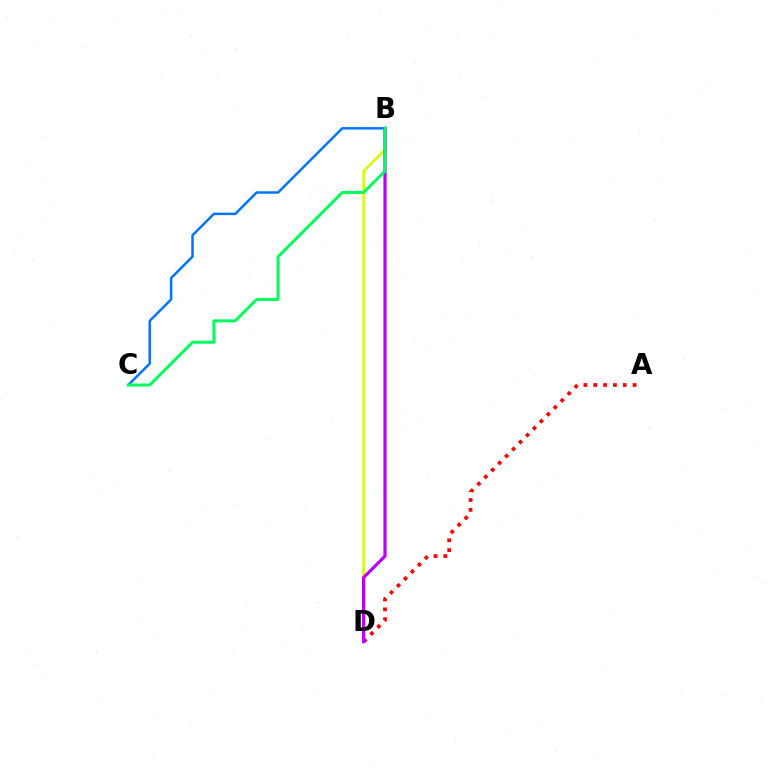{('B', 'C'): [{'color': '#0074ff', 'line_style': 'solid', 'thickness': 1.79}, {'color': '#00ff5c', 'line_style': 'solid', 'thickness': 2.14}], ('B', 'D'): [{'color': '#d1ff00', 'line_style': 'solid', 'thickness': 1.79}, {'color': '#b900ff', 'line_style': 'solid', 'thickness': 2.31}], ('A', 'D'): [{'color': '#ff0000', 'line_style': 'dotted', 'thickness': 2.67}]}